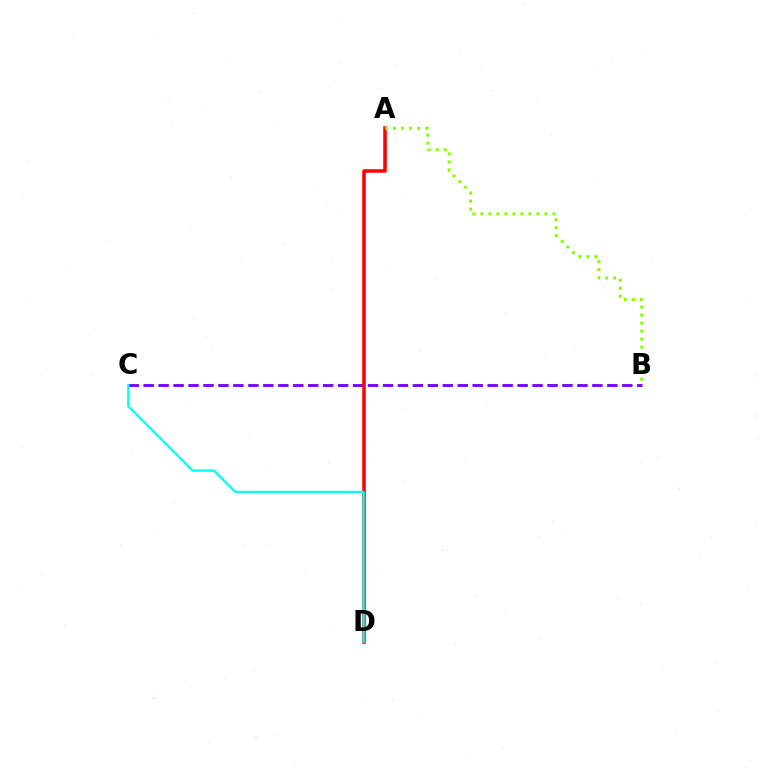{('B', 'C'): [{'color': '#7200ff', 'line_style': 'dashed', 'thickness': 2.03}], ('A', 'D'): [{'color': '#ff0000', 'line_style': 'solid', 'thickness': 2.53}], ('A', 'B'): [{'color': '#84ff00', 'line_style': 'dotted', 'thickness': 2.18}], ('C', 'D'): [{'color': '#00fff6', 'line_style': 'solid', 'thickness': 1.66}]}